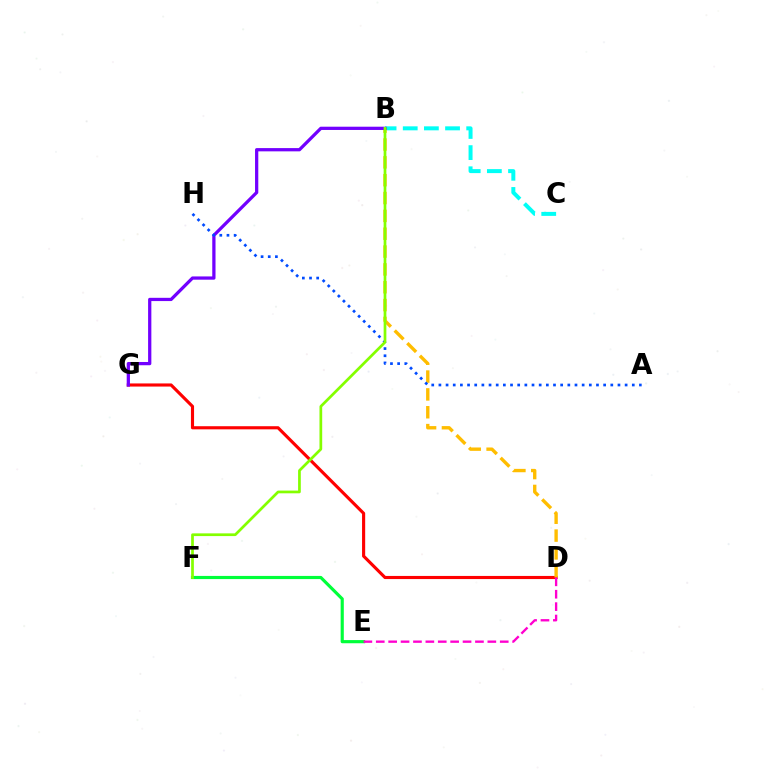{('B', 'C'): [{'color': '#00fff6', 'line_style': 'dashed', 'thickness': 2.87}], ('D', 'G'): [{'color': '#ff0000', 'line_style': 'solid', 'thickness': 2.25}], ('B', 'D'): [{'color': '#ffbd00', 'line_style': 'dashed', 'thickness': 2.42}], ('B', 'G'): [{'color': '#7200ff', 'line_style': 'solid', 'thickness': 2.34}], ('A', 'H'): [{'color': '#004bff', 'line_style': 'dotted', 'thickness': 1.95}], ('E', 'F'): [{'color': '#00ff39', 'line_style': 'solid', 'thickness': 2.27}], ('B', 'F'): [{'color': '#84ff00', 'line_style': 'solid', 'thickness': 1.96}], ('D', 'E'): [{'color': '#ff00cf', 'line_style': 'dashed', 'thickness': 1.68}]}